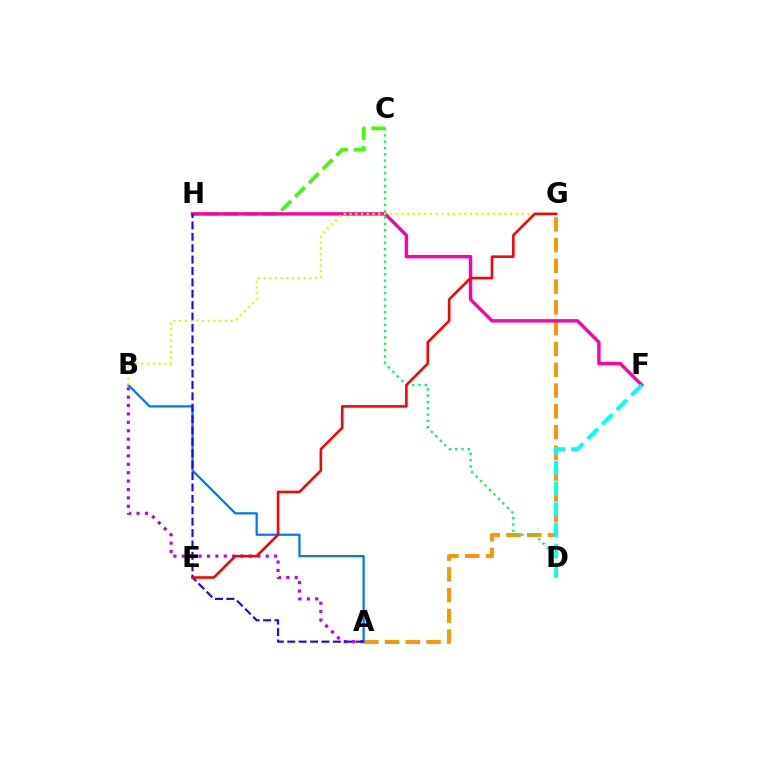{('A', 'G'): [{'color': '#ff9400', 'line_style': 'dashed', 'thickness': 2.82}], ('C', 'H'): [{'color': '#3dff00', 'line_style': 'dashed', 'thickness': 2.65}], ('F', 'H'): [{'color': '#ff00ac', 'line_style': 'solid', 'thickness': 2.45}], ('A', 'B'): [{'color': '#b900ff', 'line_style': 'dotted', 'thickness': 2.28}, {'color': '#0074ff', 'line_style': 'solid', 'thickness': 1.6}], ('C', 'D'): [{'color': '#00ff5c', 'line_style': 'dotted', 'thickness': 1.72}], ('A', 'H'): [{'color': '#2500ff', 'line_style': 'dashed', 'thickness': 1.55}], ('B', 'G'): [{'color': '#d1ff00', 'line_style': 'dotted', 'thickness': 1.56}], ('D', 'F'): [{'color': '#00fff6', 'line_style': 'dashed', 'thickness': 2.81}], ('E', 'G'): [{'color': '#ff0000', 'line_style': 'solid', 'thickness': 1.85}]}